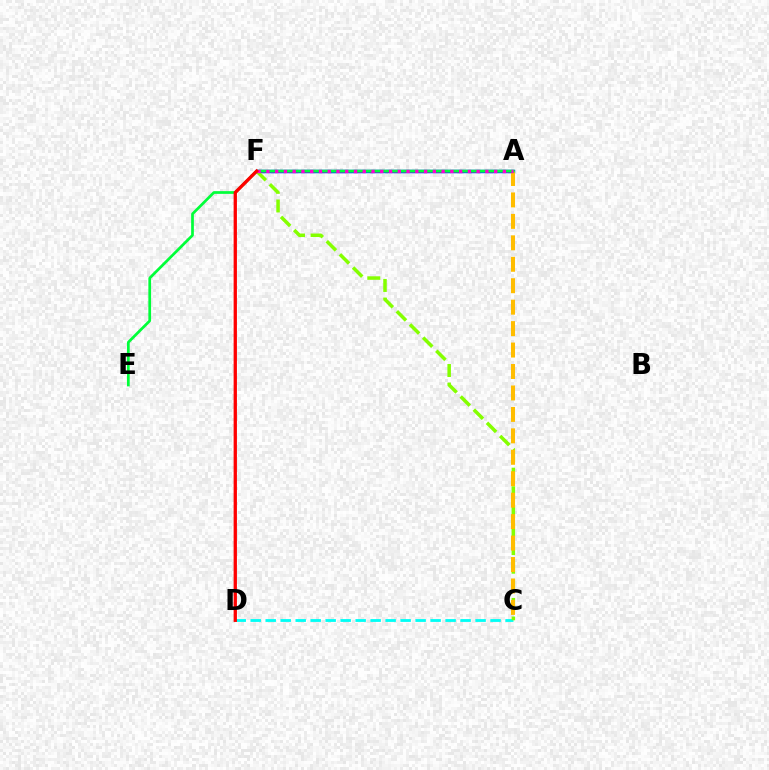{('C', 'D'): [{'color': '#00fff6', 'line_style': 'dashed', 'thickness': 2.04}], ('A', 'F'): [{'color': '#004bff', 'line_style': 'solid', 'thickness': 2.5}, {'color': '#7200ff', 'line_style': 'dashed', 'thickness': 2.24}, {'color': '#ff00cf', 'line_style': 'dotted', 'thickness': 2.38}], ('C', 'F'): [{'color': '#84ff00', 'line_style': 'dashed', 'thickness': 2.53}], ('A', 'C'): [{'color': '#ffbd00', 'line_style': 'dashed', 'thickness': 2.91}], ('A', 'E'): [{'color': '#00ff39', 'line_style': 'solid', 'thickness': 1.96}], ('D', 'F'): [{'color': '#ff0000', 'line_style': 'solid', 'thickness': 2.38}]}